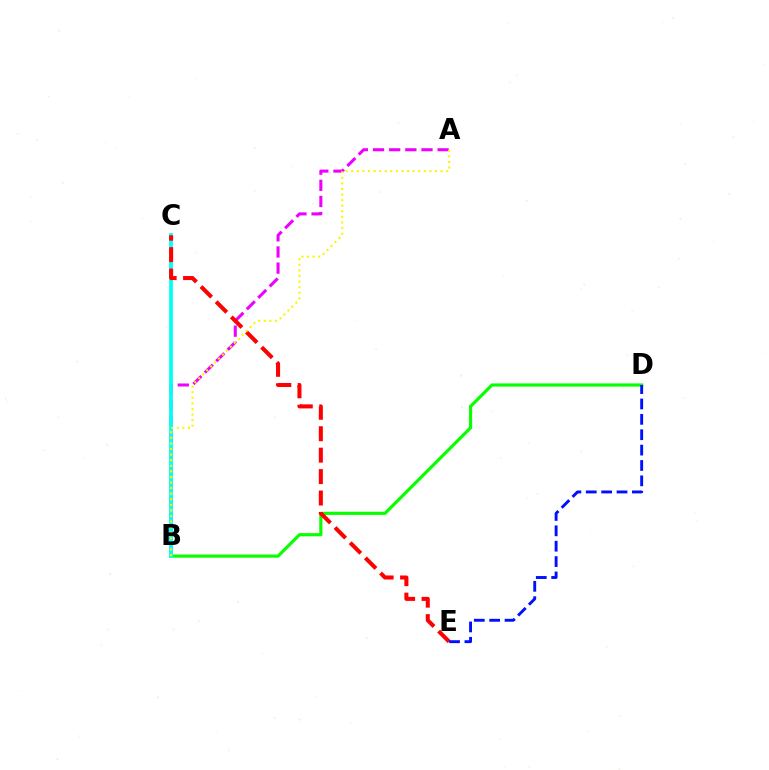{('A', 'B'): [{'color': '#ee00ff', 'line_style': 'dashed', 'thickness': 2.19}, {'color': '#fcf500', 'line_style': 'dotted', 'thickness': 1.52}], ('B', 'D'): [{'color': '#08ff00', 'line_style': 'solid', 'thickness': 2.27}], ('B', 'C'): [{'color': '#00fff6', 'line_style': 'solid', 'thickness': 2.69}], ('C', 'E'): [{'color': '#ff0000', 'line_style': 'dashed', 'thickness': 2.91}], ('D', 'E'): [{'color': '#0010ff', 'line_style': 'dashed', 'thickness': 2.09}]}